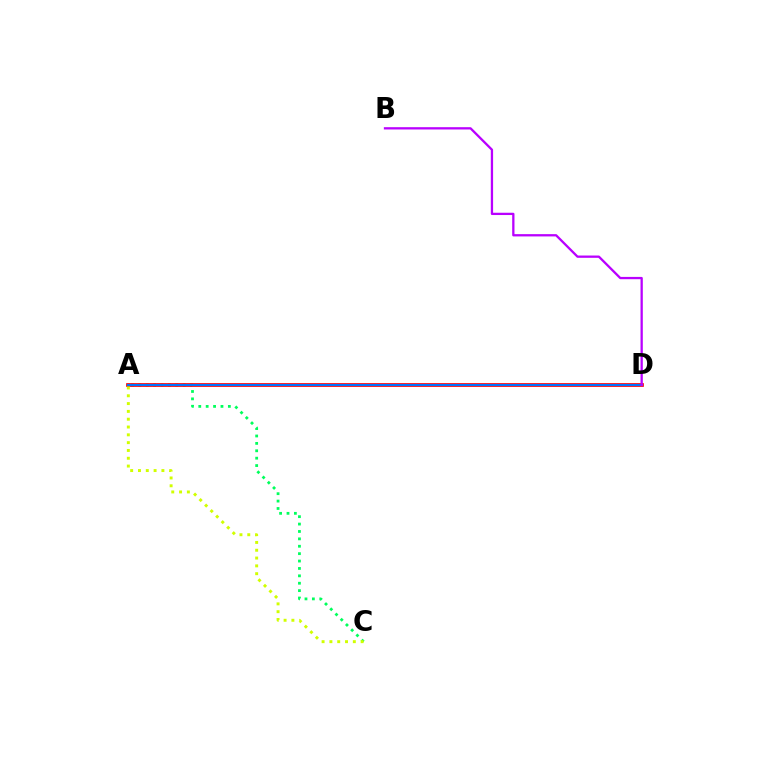{('A', 'C'): [{'color': '#00ff5c', 'line_style': 'dotted', 'thickness': 2.01}, {'color': '#d1ff00', 'line_style': 'dotted', 'thickness': 2.12}], ('A', 'D'): [{'color': '#ff0000', 'line_style': 'solid', 'thickness': 2.67}, {'color': '#0074ff', 'line_style': 'solid', 'thickness': 1.5}], ('B', 'D'): [{'color': '#b900ff', 'line_style': 'solid', 'thickness': 1.65}]}